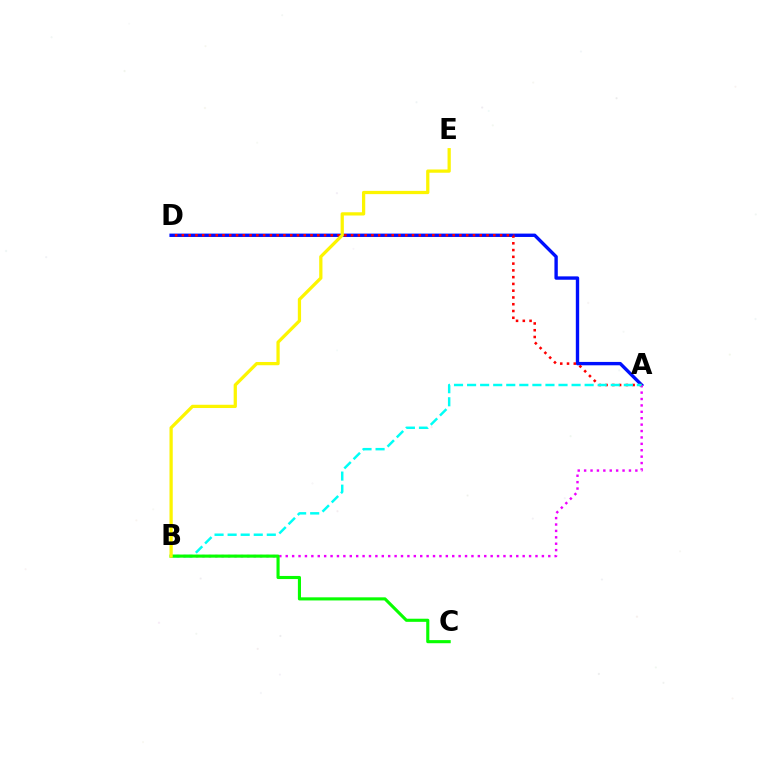{('A', 'D'): [{'color': '#0010ff', 'line_style': 'solid', 'thickness': 2.43}, {'color': '#ff0000', 'line_style': 'dotted', 'thickness': 1.84}], ('A', 'B'): [{'color': '#ee00ff', 'line_style': 'dotted', 'thickness': 1.74}, {'color': '#00fff6', 'line_style': 'dashed', 'thickness': 1.77}], ('B', 'C'): [{'color': '#08ff00', 'line_style': 'solid', 'thickness': 2.24}], ('B', 'E'): [{'color': '#fcf500', 'line_style': 'solid', 'thickness': 2.34}]}